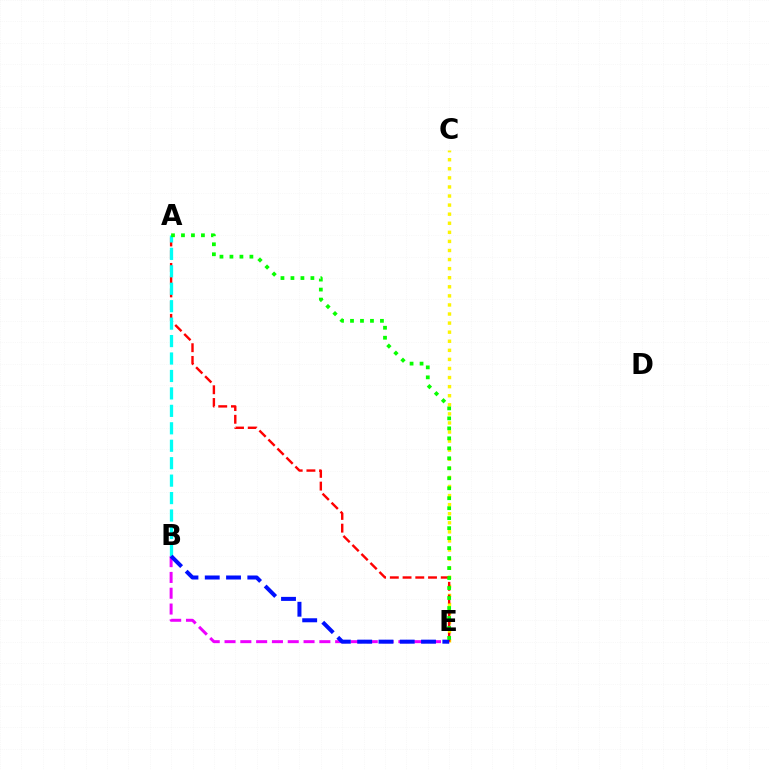{('C', 'E'): [{'color': '#fcf500', 'line_style': 'dotted', 'thickness': 2.47}], ('B', 'E'): [{'color': '#ee00ff', 'line_style': 'dashed', 'thickness': 2.15}, {'color': '#0010ff', 'line_style': 'dashed', 'thickness': 2.89}], ('A', 'E'): [{'color': '#ff0000', 'line_style': 'dashed', 'thickness': 1.73}, {'color': '#08ff00', 'line_style': 'dotted', 'thickness': 2.71}], ('A', 'B'): [{'color': '#00fff6', 'line_style': 'dashed', 'thickness': 2.37}]}